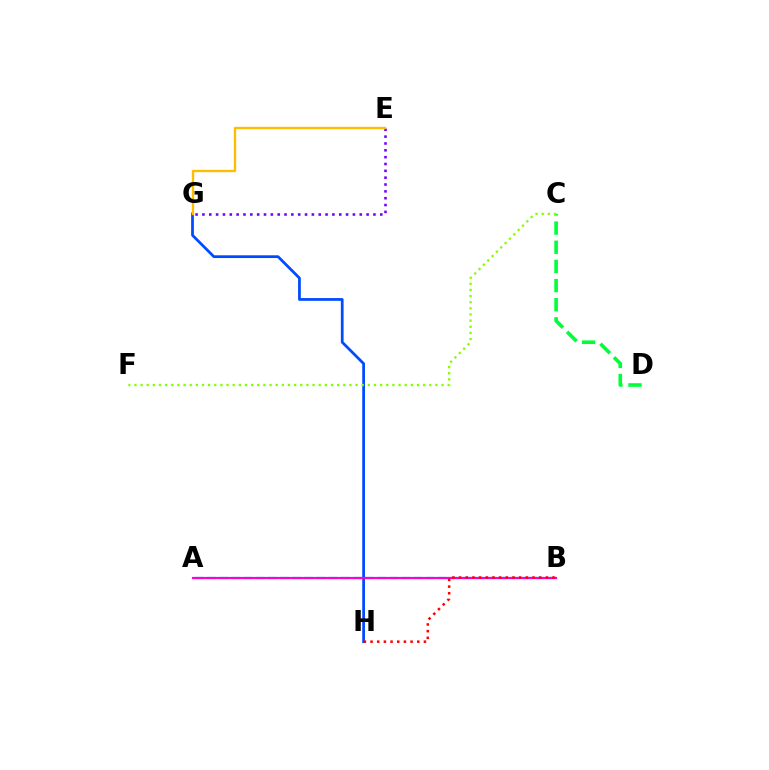{('G', 'H'): [{'color': '#004bff', 'line_style': 'solid', 'thickness': 1.98}], ('A', 'B'): [{'color': '#00fff6', 'line_style': 'dashed', 'thickness': 1.65}, {'color': '#ff00cf', 'line_style': 'solid', 'thickness': 1.58}], ('C', 'D'): [{'color': '#00ff39', 'line_style': 'dashed', 'thickness': 2.6}], ('C', 'F'): [{'color': '#84ff00', 'line_style': 'dotted', 'thickness': 1.67}], ('E', 'G'): [{'color': '#7200ff', 'line_style': 'dotted', 'thickness': 1.86}, {'color': '#ffbd00', 'line_style': 'solid', 'thickness': 1.68}], ('B', 'H'): [{'color': '#ff0000', 'line_style': 'dotted', 'thickness': 1.81}]}